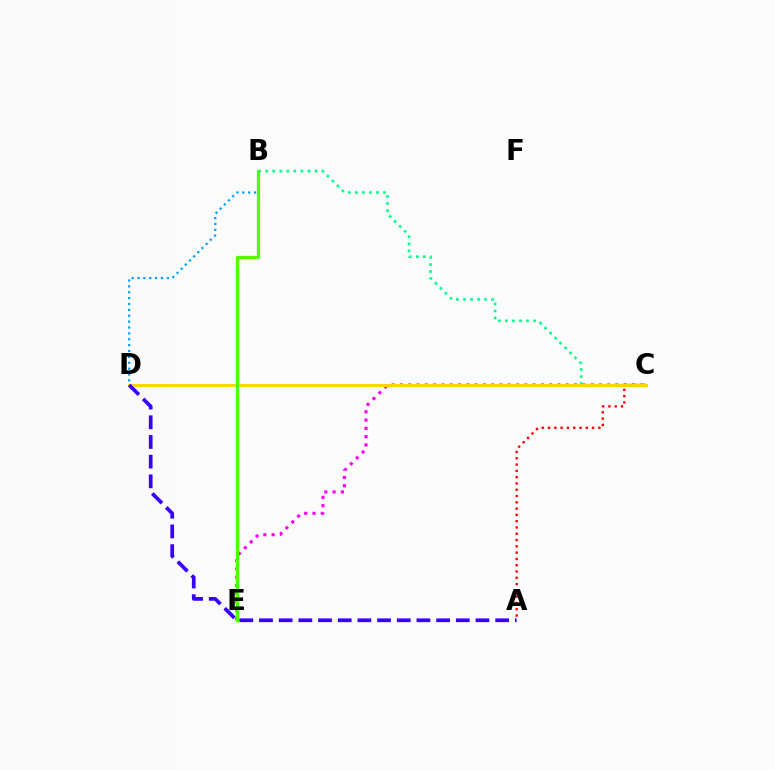{('A', 'C'): [{'color': '#ff0000', 'line_style': 'dotted', 'thickness': 1.71}], ('C', 'E'): [{'color': '#ff00ed', 'line_style': 'dotted', 'thickness': 2.25}], ('B', 'D'): [{'color': '#009eff', 'line_style': 'dotted', 'thickness': 1.6}], ('B', 'C'): [{'color': '#00ff86', 'line_style': 'dotted', 'thickness': 1.91}], ('C', 'D'): [{'color': '#ffd500', 'line_style': 'solid', 'thickness': 2.11}], ('B', 'E'): [{'color': '#4fff00', 'line_style': 'solid', 'thickness': 2.35}], ('A', 'D'): [{'color': '#3700ff', 'line_style': 'dashed', 'thickness': 2.67}]}